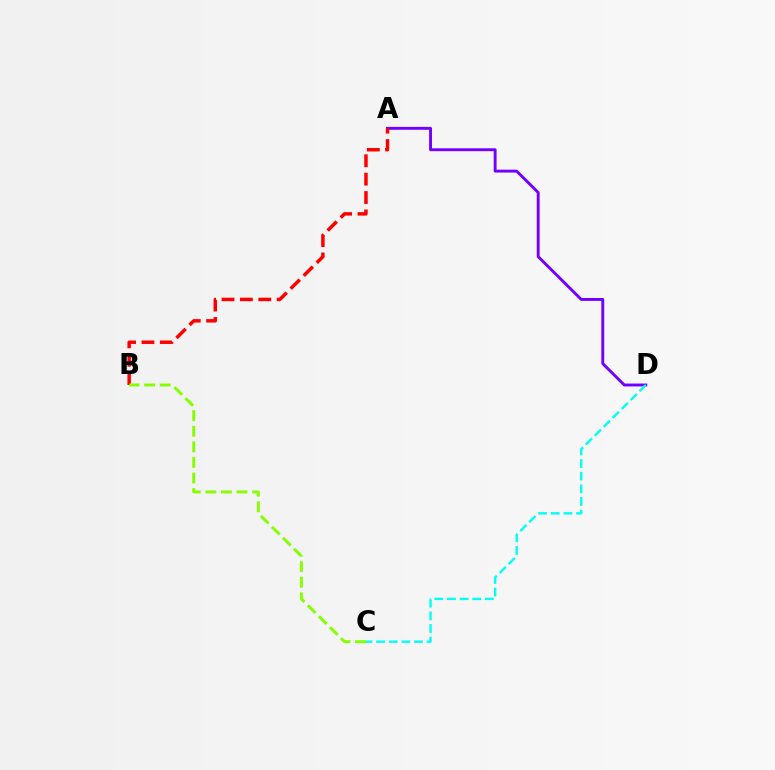{('A', 'D'): [{'color': '#7200ff', 'line_style': 'solid', 'thickness': 2.09}], ('A', 'B'): [{'color': '#ff0000', 'line_style': 'dashed', 'thickness': 2.5}], ('B', 'C'): [{'color': '#84ff00', 'line_style': 'dashed', 'thickness': 2.11}], ('C', 'D'): [{'color': '#00fff6', 'line_style': 'dashed', 'thickness': 1.72}]}